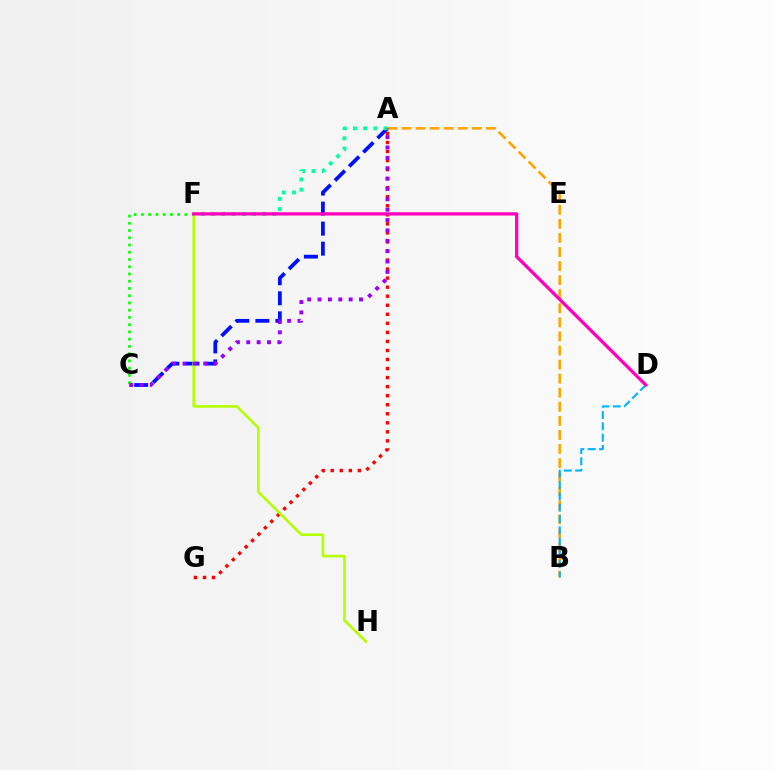{('A', 'C'): [{'color': '#0010ff', 'line_style': 'dashed', 'thickness': 2.72}, {'color': '#9b00ff', 'line_style': 'dotted', 'thickness': 2.82}], ('A', 'F'): [{'color': '#00ff9d', 'line_style': 'dotted', 'thickness': 2.78}], ('C', 'F'): [{'color': '#08ff00', 'line_style': 'dotted', 'thickness': 1.97}], ('A', 'B'): [{'color': '#ffa500', 'line_style': 'dashed', 'thickness': 1.91}], ('A', 'G'): [{'color': '#ff0000', 'line_style': 'dotted', 'thickness': 2.46}], ('F', 'H'): [{'color': '#b3ff00', 'line_style': 'solid', 'thickness': 1.88}], ('B', 'D'): [{'color': '#00b5ff', 'line_style': 'dashed', 'thickness': 1.54}], ('D', 'F'): [{'color': '#ff00bd', 'line_style': 'solid', 'thickness': 2.36}]}